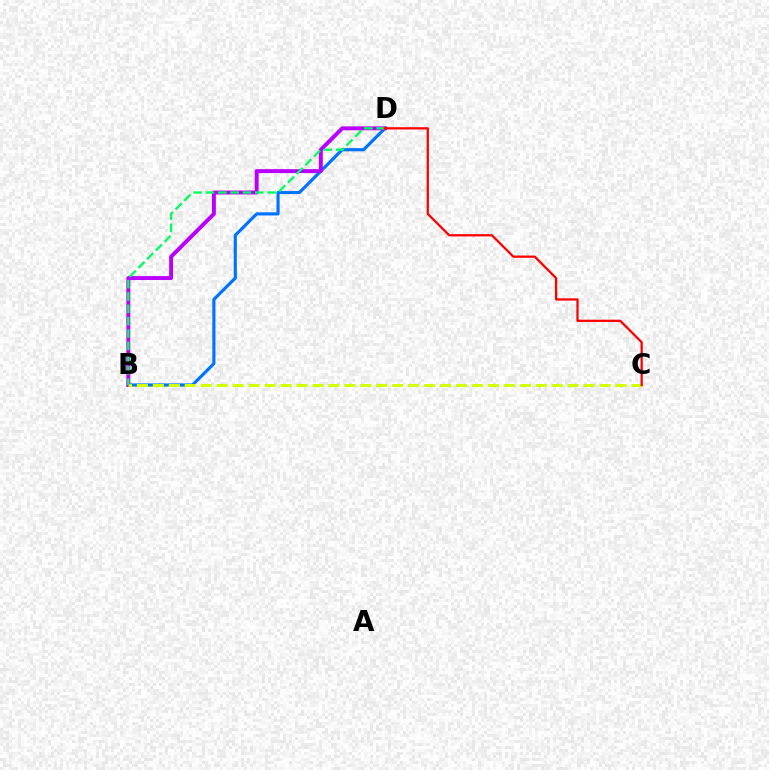{('B', 'D'): [{'color': '#0074ff', 'line_style': 'solid', 'thickness': 2.27}, {'color': '#b900ff', 'line_style': 'solid', 'thickness': 2.83}, {'color': '#00ff5c', 'line_style': 'dashed', 'thickness': 1.68}], ('B', 'C'): [{'color': '#d1ff00', 'line_style': 'dashed', 'thickness': 2.17}], ('C', 'D'): [{'color': '#ff0000', 'line_style': 'solid', 'thickness': 1.63}]}